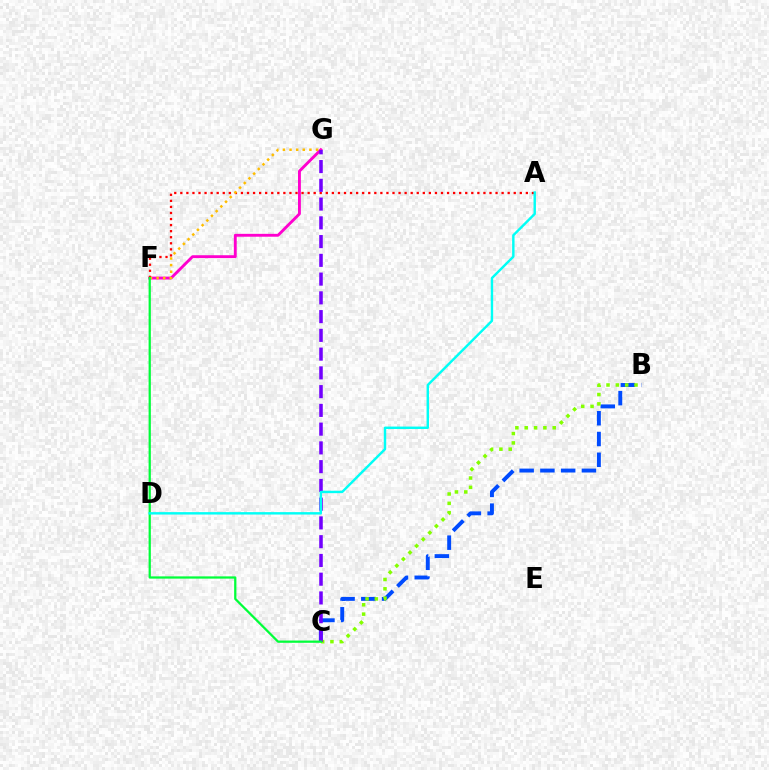{('F', 'G'): [{'color': '#ff00cf', 'line_style': 'solid', 'thickness': 2.07}, {'color': '#ffbd00', 'line_style': 'dotted', 'thickness': 1.8}], ('A', 'F'): [{'color': '#ff0000', 'line_style': 'dotted', 'thickness': 1.65}], ('B', 'C'): [{'color': '#004bff', 'line_style': 'dashed', 'thickness': 2.82}, {'color': '#84ff00', 'line_style': 'dotted', 'thickness': 2.54}], ('C', 'G'): [{'color': '#7200ff', 'line_style': 'dashed', 'thickness': 2.55}], ('C', 'F'): [{'color': '#00ff39', 'line_style': 'solid', 'thickness': 1.62}], ('A', 'D'): [{'color': '#00fff6', 'line_style': 'solid', 'thickness': 1.74}]}